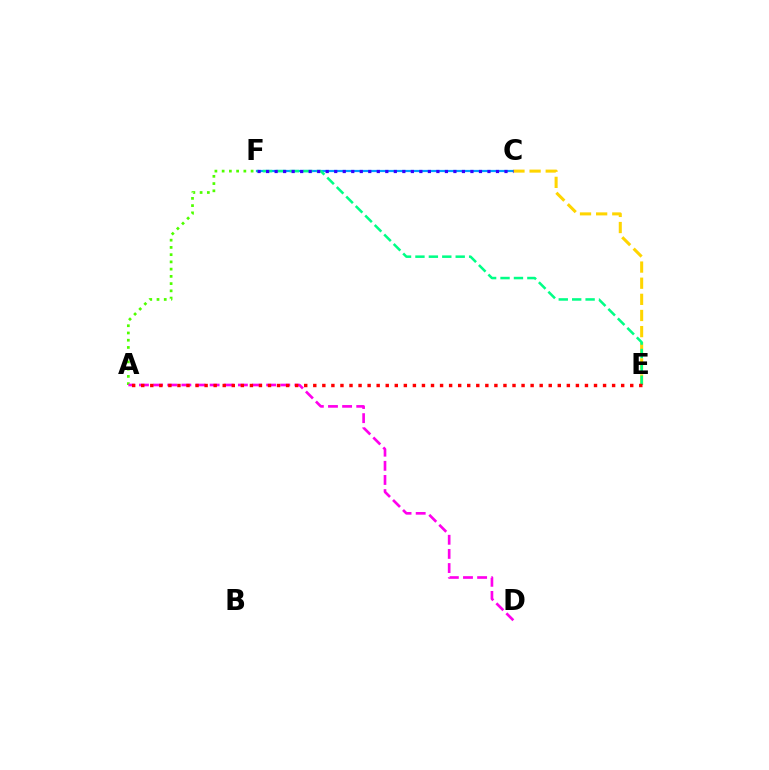{('C', 'F'): [{'color': '#009eff', 'line_style': 'solid', 'thickness': 1.58}, {'color': '#3700ff', 'line_style': 'dotted', 'thickness': 2.31}], ('A', 'F'): [{'color': '#4fff00', 'line_style': 'dotted', 'thickness': 1.97}], ('A', 'D'): [{'color': '#ff00ed', 'line_style': 'dashed', 'thickness': 1.92}], ('C', 'E'): [{'color': '#ffd500', 'line_style': 'dashed', 'thickness': 2.19}], ('E', 'F'): [{'color': '#00ff86', 'line_style': 'dashed', 'thickness': 1.82}], ('A', 'E'): [{'color': '#ff0000', 'line_style': 'dotted', 'thickness': 2.46}]}